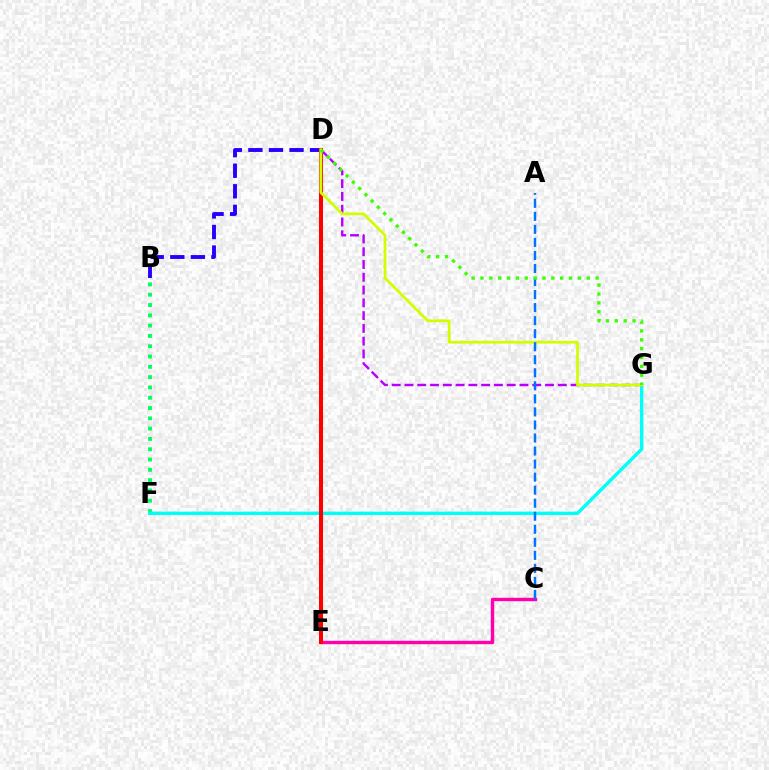{('B', 'F'): [{'color': '#00ff5c', 'line_style': 'dotted', 'thickness': 2.8}], ('B', 'D'): [{'color': '#2500ff', 'line_style': 'dashed', 'thickness': 2.79}], ('C', 'E'): [{'color': '#ff00ac', 'line_style': 'solid', 'thickness': 2.45}], ('F', 'G'): [{'color': '#00fff6', 'line_style': 'solid', 'thickness': 2.43}], ('D', 'E'): [{'color': '#ff9400', 'line_style': 'solid', 'thickness': 2.14}, {'color': '#ff0000', 'line_style': 'solid', 'thickness': 2.91}], ('D', 'G'): [{'color': '#b900ff', 'line_style': 'dashed', 'thickness': 1.74}, {'color': '#d1ff00', 'line_style': 'solid', 'thickness': 1.98}, {'color': '#3dff00', 'line_style': 'dotted', 'thickness': 2.41}], ('A', 'C'): [{'color': '#0074ff', 'line_style': 'dashed', 'thickness': 1.77}]}